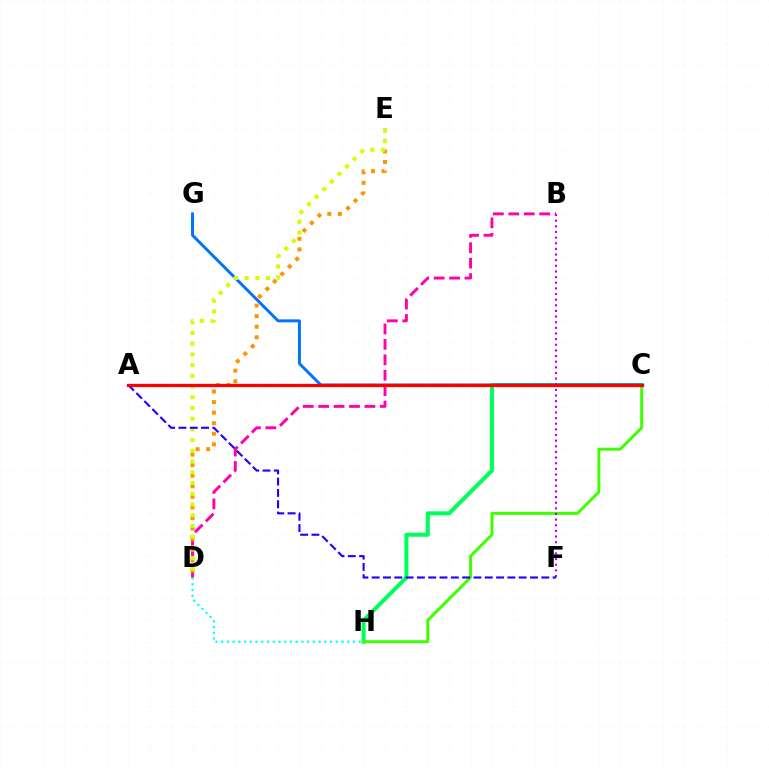{('D', 'H'): [{'color': '#00fff6', 'line_style': 'dotted', 'thickness': 1.56}], ('B', 'D'): [{'color': '#ff00ac', 'line_style': 'dashed', 'thickness': 2.1}], ('C', 'H'): [{'color': '#00ff5c', 'line_style': 'solid', 'thickness': 2.91}, {'color': '#3dff00', 'line_style': 'solid', 'thickness': 2.12}], ('C', 'G'): [{'color': '#0074ff', 'line_style': 'solid', 'thickness': 2.13}], ('D', 'E'): [{'color': '#ff9400', 'line_style': 'dotted', 'thickness': 2.87}, {'color': '#d1ff00', 'line_style': 'dotted', 'thickness': 2.91}], ('B', 'F'): [{'color': '#b900ff', 'line_style': 'dotted', 'thickness': 1.53}], ('A', 'F'): [{'color': '#2500ff', 'line_style': 'dashed', 'thickness': 1.54}], ('A', 'C'): [{'color': '#ff0000', 'line_style': 'solid', 'thickness': 2.35}]}